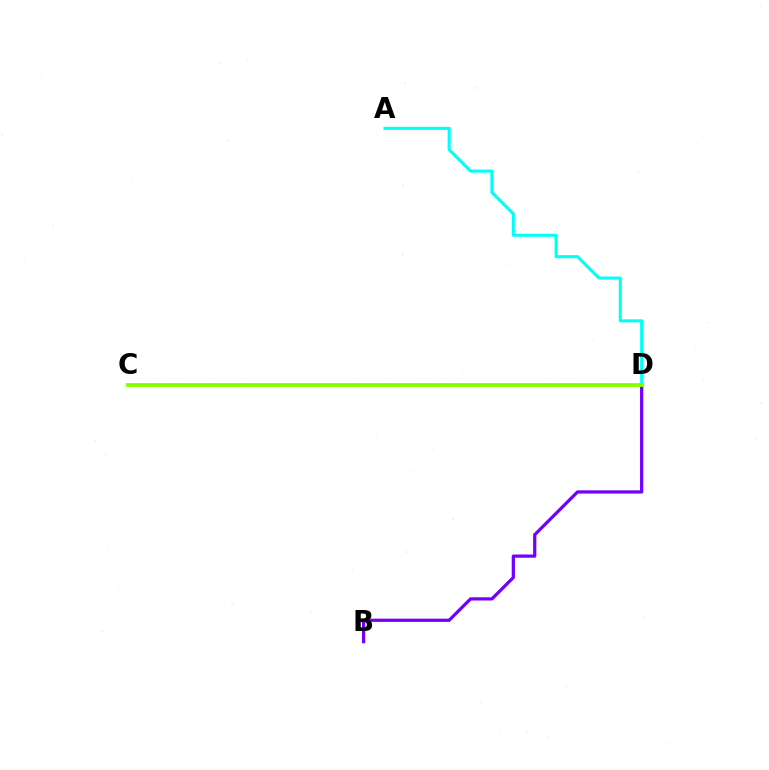{('B', 'D'): [{'color': '#7200ff', 'line_style': 'solid', 'thickness': 2.32}], ('A', 'D'): [{'color': '#00fff6', 'line_style': 'solid', 'thickness': 2.2}], ('C', 'D'): [{'color': '#ff0000', 'line_style': 'dotted', 'thickness': 1.54}, {'color': '#84ff00', 'line_style': 'solid', 'thickness': 2.75}]}